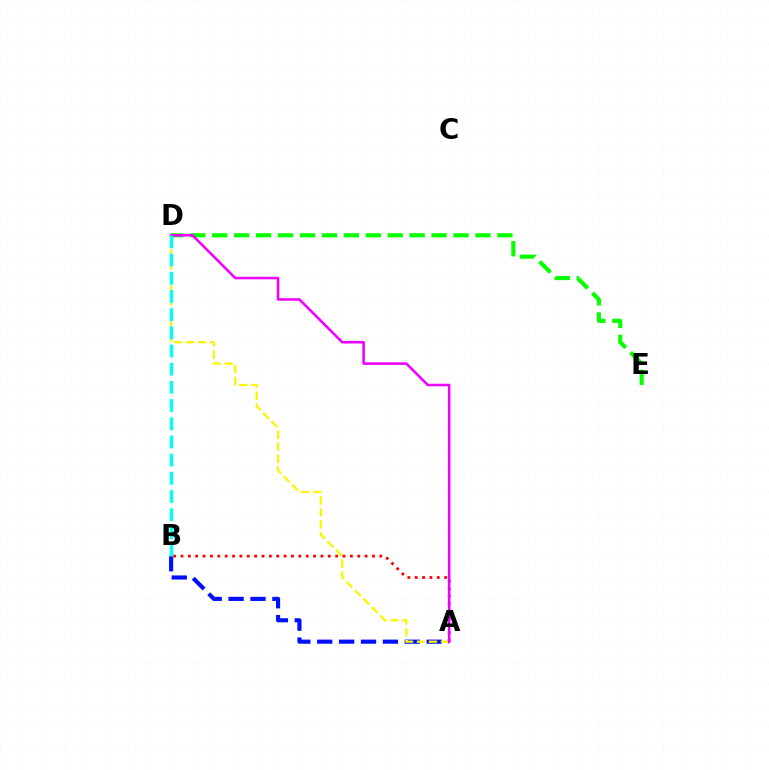{('D', 'E'): [{'color': '#08ff00', 'line_style': 'dashed', 'thickness': 2.98}], ('A', 'B'): [{'color': '#0010ff', 'line_style': 'dashed', 'thickness': 2.97}, {'color': '#ff0000', 'line_style': 'dotted', 'thickness': 2.0}], ('A', 'D'): [{'color': '#fcf500', 'line_style': 'dashed', 'thickness': 1.63}, {'color': '#ee00ff', 'line_style': 'solid', 'thickness': 1.83}], ('B', 'D'): [{'color': '#00fff6', 'line_style': 'dashed', 'thickness': 2.47}]}